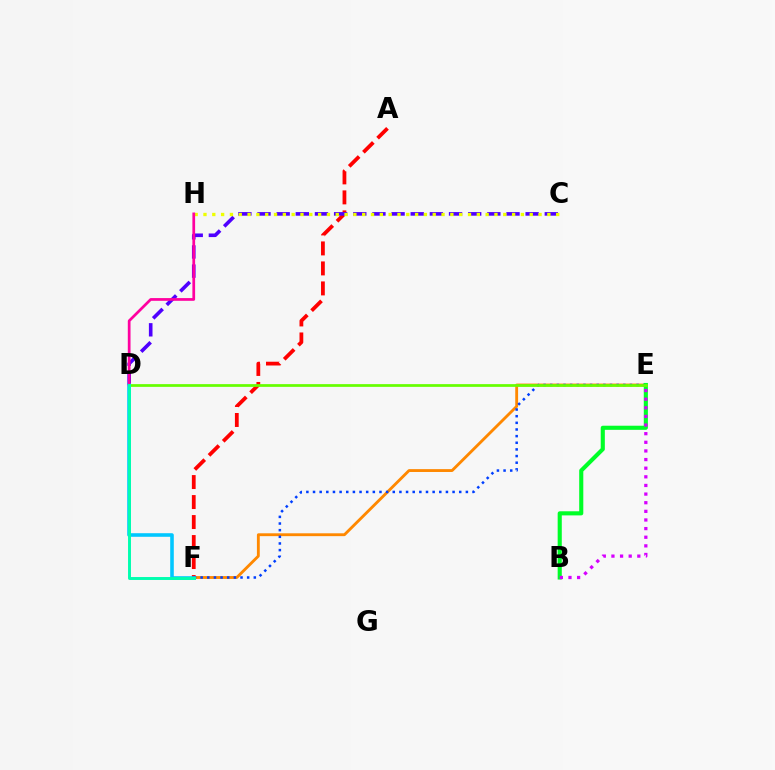{('E', 'F'): [{'color': '#ff8800', 'line_style': 'solid', 'thickness': 2.05}, {'color': '#003fff', 'line_style': 'dotted', 'thickness': 1.81}], ('A', 'F'): [{'color': '#ff0000', 'line_style': 'dashed', 'thickness': 2.72}], ('C', 'D'): [{'color': '#4f00ff', 'line_style': 'dashed', 'thickness': 2.6}], ('D', 'F'): [{'color': '#00c7ff', 'line_style': 'solid', 'thickness': 2.57}, {'color': '#00ffaf', 'line_style': 'solid', 'thickness': 2.11}], ('B', 'E'): [{'color': '#00ff27', 'line_style': 'solid', 'thickness': 2.96}, {'color': '#d600ff', 'line_style': 'dotted', 'thickness': 2.34}], ('C', 'H'): [{'color': '#eeff00', 'line_style': 'dotted', 'thickness': 2.4}], ('D', 'H'): [{'color': '#ff00a0', 'line_style': 'solid', 'thickness': 1.96}], ('D', 'E'): [{'color': '#66ff00', 'line_style': 'solid', 'thickness': 1.97}]}